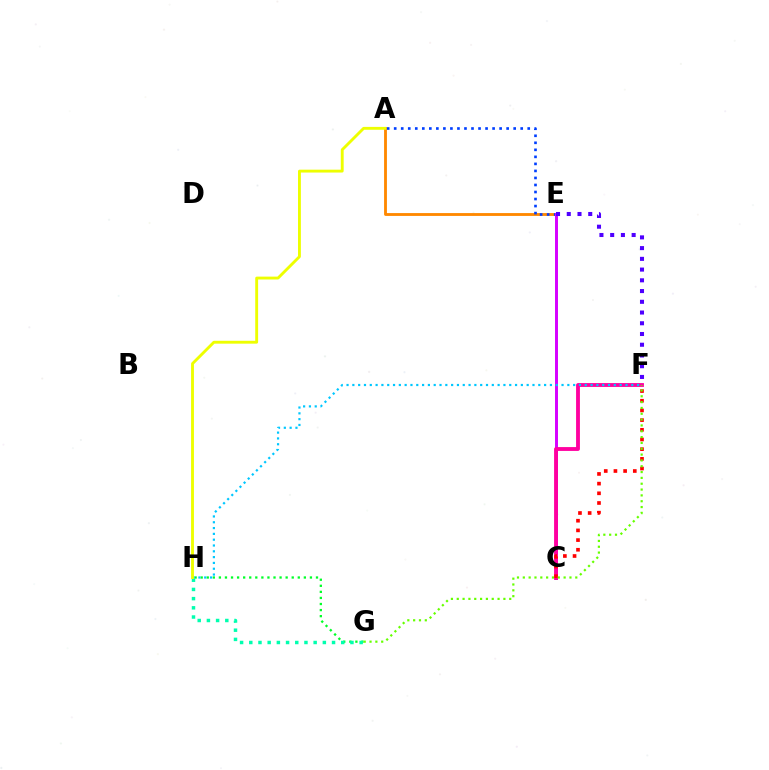{('A', 'E'): [{'color': '#ff8800', 'line_style': 'solid', 'thickness': 2.05}, {'color': '#003fff', 'line_style': 'dotted', 'thickness': 1.91}], ('C', 'E'): [{'color': '#d600ff', 'line_style': 'solid', 'thickness': 2.13}], ('C', 'F'): [{'color': '#ff00a0', 'line_style': 'solid', 'thickness': 2.77}, {'color': '#ff0000', 'line_style': 'dotted', 'thickness': 2.63}], ('G', 'H'): [{'color': '#00ff27', 'line_style': 'dotted', 'thickness': 1.65}, {'color': '#00ffaf', 'line_style': 'dotted', 'thickness': 2.5}], ('F', 'H'): [{'color': '#00c7ff', 'line_style': 'dotted', 'thickness': 1.58}], ('A', 'H'): [{'color': '#eeff00', 'line_style': 'solid', 'thickness': 2.07}], ('E', 'F'): [{'color': '#4f00ff', 'line_style': 'dotted', 'thickness': 2.92}], ('F', 'G'): [{'color': '#66ff00', 'line_style': 'dotted', 'thickness': 1.58}]}